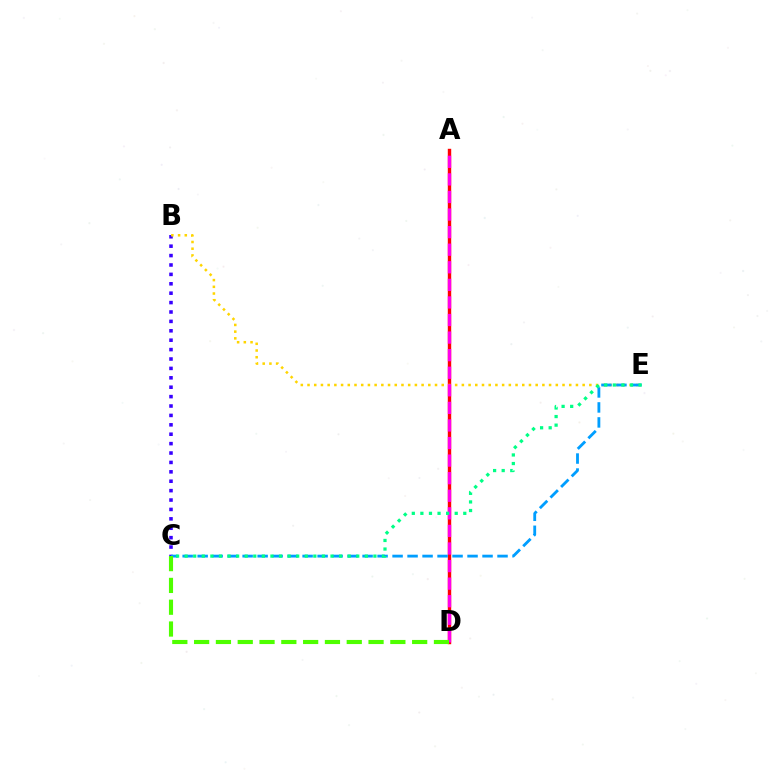{('B', 'C'): [{'color': '#3700ff', 'line_style': 'dotted', 'thickness': 2.55}], ('A', 'D'): [{'color': '#ff0000', 'line_style': 'solid', 'thickness': 2.46}, {'color': '#ff00ed', 'line_style': 'dashed', 'thickness': 2.39}], ('B', 'E'): [{'color': '#ffd500', 'line_style': 'dotted', 'thickness': 1.82}], ('C', 'E'): [{'color': '#009eff', 'line_style': 'dashed', 'thickness': 2.04}, {'color': '#00ff86', 'line_style': 'dotted', 'thickness': 2.33}], ('C', 'D'): [{'color': '#4fff00', 'line_style': 'dashed', 'thickness': 2.96}]}